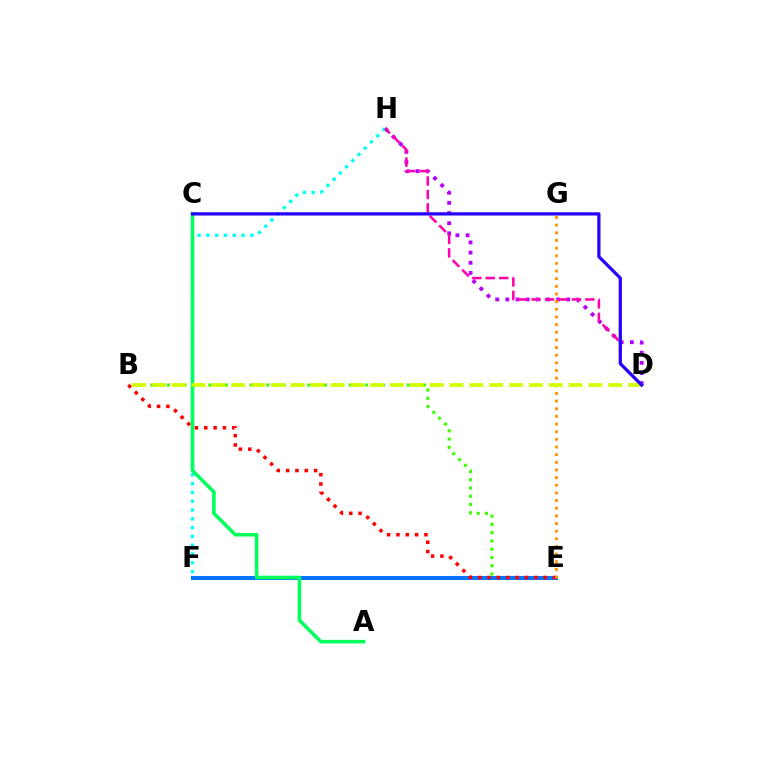{('D', 'H'): [{'color': '#b900ff', 'line_style': 'dotted', 'thickness': 2.76}, {'color': '#ff00ac', 'line_style': 'dashed', 'thickness': 1.83}], ('B', 'E'): [{'color': '#3dff00', 'line_style': 'dotted', 'thickness': 2.24}, {'color': '#ff0000', 'line_style': 'dotted', 'thickness': 2.54}], ('E', 'F'): [{'color': '#0074ff', 'line_style': 'solid', 'thickness': 2.91}], ('F', 'H'): [{'color': '#00fff6', 'line_style': 'dotted', 'thickness': 2.39}], ('E', 'G'): [{'color': '#ff9400', 'line_style': 'dotted', 'thickness': 2.08}], ('A', 'C'): [{'color': '#00ff5c', 'line_style': 'solid', 'thickness': 2.56}], ('B', 'D'): [{'color': '#d1ff00', 'line_style': 'dashed', 'thickness': 2.7}], ('C', 'D'): [{'color': '#2500ff', 'line_style': 'solid', 'thickness': 2.34}]}